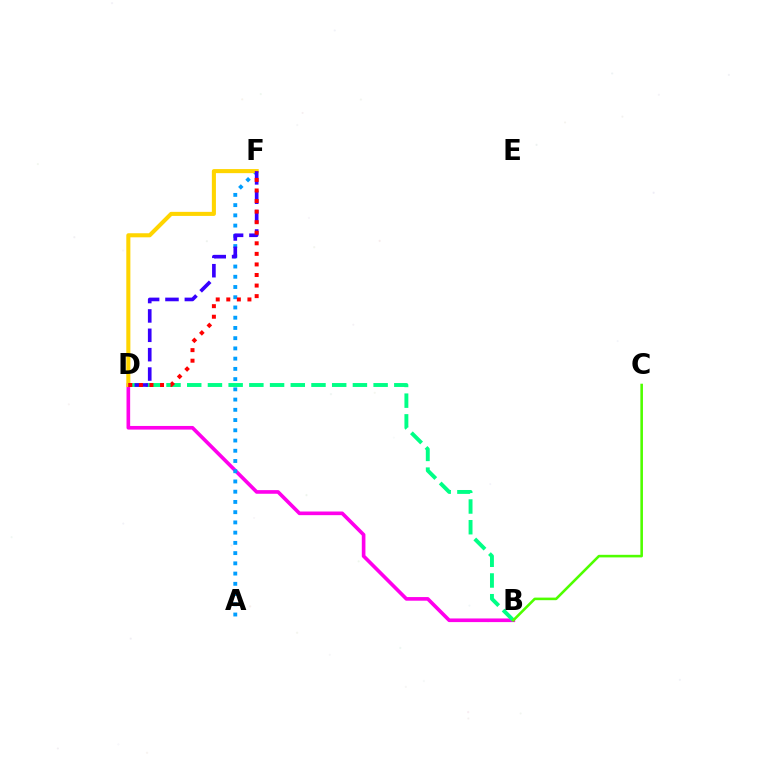{('B', 'D'): [{'color': '#ff00ed', 'line_style': 'solid', 'thickness': 2.62}, {'color': '#00ff86', 'line_style': 'dashed', 'thickness': 2.81}], ('A', 'F'): [{'color': '#009eff', 'line_style': 'dotted', 'thickness': 2.78}], ('D', 'F'): [{'color': '#ffd500', 'line_style': 'solid', 'thickness': 2.93}, {'color': '#3700ff', 'line_style': 'dashed', 'thickness': 2.63}, {'color': '#ff0000', 'line_style': 'dotted', 'thickness': 2.87}], ('B', 'C'): [{'color': '#4fff00', 'line_style': 'solid', 'thickness': 1.86}]}